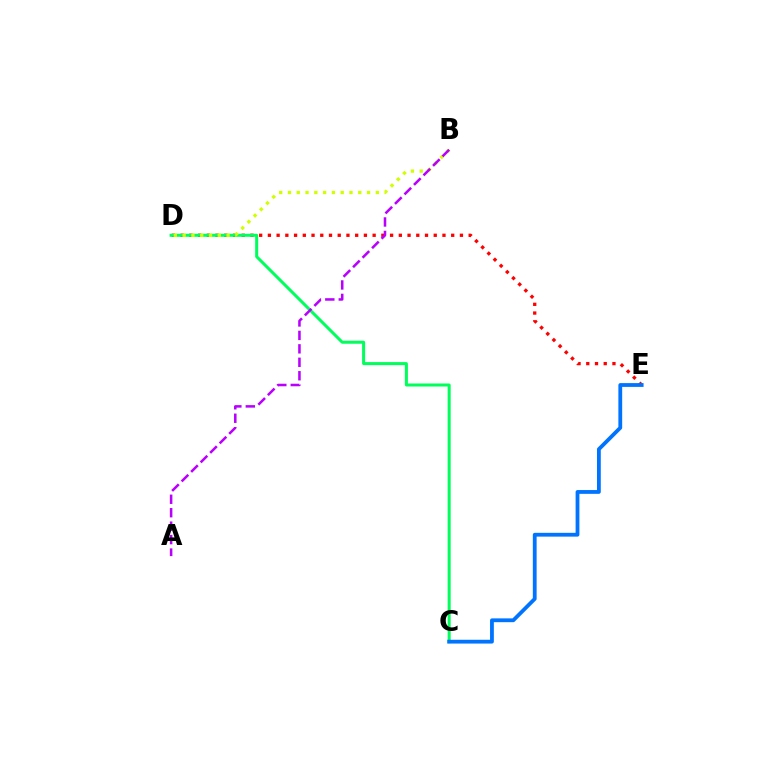{('D', 'E'): [{'color': '#ff0000', 'line_style': 'dotted', 'thickness': 2.37}], ('C', 'D'): [{'color': '#00ff5c', 'line_style': 'solid', 'thickness': 2.17}], ('B', 'D'): [{'color': '#d1ff00', 'line_style': 'dotted', 'thickness': 2.39}], ('A', 'B'): [{'color': '#b900ff', 'line_style': 'dashed', 'thickness': 1.83}], ('C', 'E'): [{'color': '#0074ff', 'line_style': 'solid', 'thickness': 2.73}]}